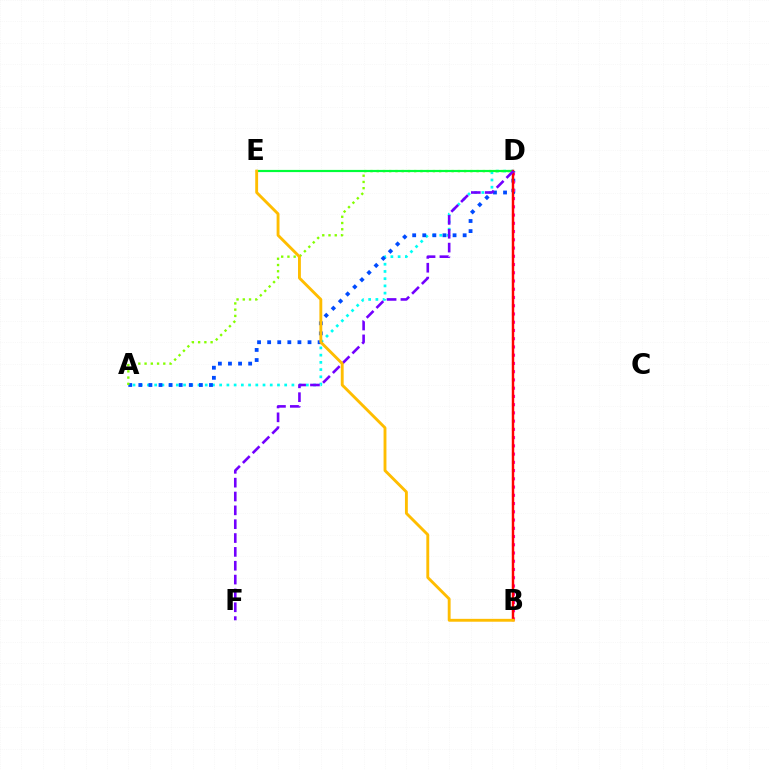{('A', 'D'): [{'color': '#00fff6', 'line_style': 'dotted', 'thickness': 1.96}, {'color': '#004bff', 'line_style': 'dotted', 'thickness': 2.74}, {'color': '#84ff00', 'line_style': 'dotted', 'thickness': 1.7}], ('B', 'D'): [{'color': '#ff00cf', 'line_style': 'dotted', 'thickness': 2.24}, {'color': '#ff0000', 'line_style': 'solid', 'thickness': 1.76}], ('D', 'E'): [{'color': '#00ff39', 'line_style': 'solid', 'thickness': 1.58}], ('D', 'F'): [{'color': '#7200ff', 'line_style': 'dashed', 'thickness': 1.88}], ('B', 'E'): [{'color': '#ffbd00', 'line_style': 'solid', 'thickness': 2.07}]}